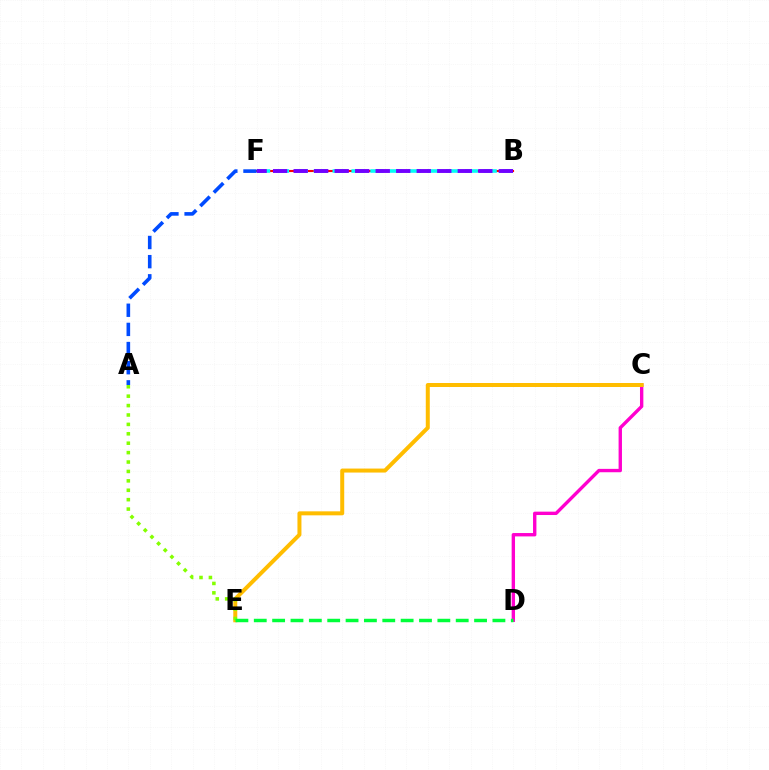{('C', 'D'): [{'color': '#ff00cf', 'line_style': 'solid', 'thickness': 2.43}], ('B', 'F'): [{'color': '#ff0000', 'line_style': 'solid', 'thickness': 1.52}, {'color': '#00fff6', 'line_style': 'dashed', 'thickness': 2.57}, {'color': '#7200ff', 'line_style': 'dashed', 'thickness': 2.79}], ('A', 'F'): [{'color': '#004bff', 'line_style': 'dashed', 'thickness': 2.6}], ('C', 'E'): [{'color': '#ffbd00', 'line_style': 'solid', 'thickness': 2.88}], ('A', 'E'): [{'color': '#84ff00', 'line_style': 'dotted', 'thickness': 2.56}], ('D', 'E'): [{'color': '#00ff39', 'line_style': 'dashed', 'thickness': 2.49}]}